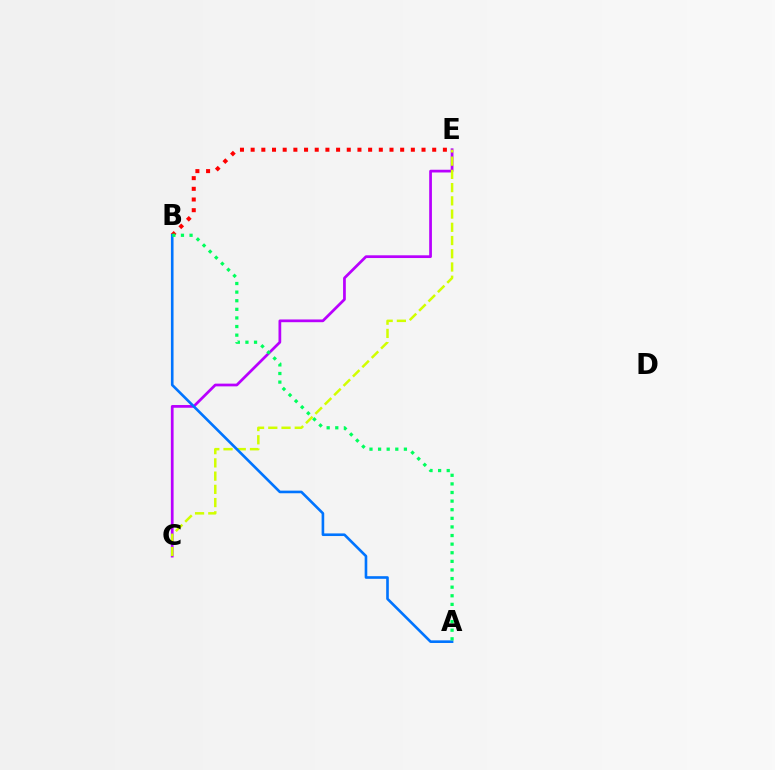{('C', 'E'): [{'color': '#b900ff', 'line_style': 'solid', 'thickness': 1.97}, {'color': '#d1ff00', 'line_style': 'dashed', 'thickness': 1.8}], ('B', 'E'): [{'color': '#ff0000', 'line_style': 'dotted', 'thickness': 2.9}], ('A', 'B'): [{'color': '#0074ff', 'line_style': 'solid', 'thickness': 1.89}, {'color': '#00ff5c', 'line_style': 'dotted', 'thickness': 2.34}]}